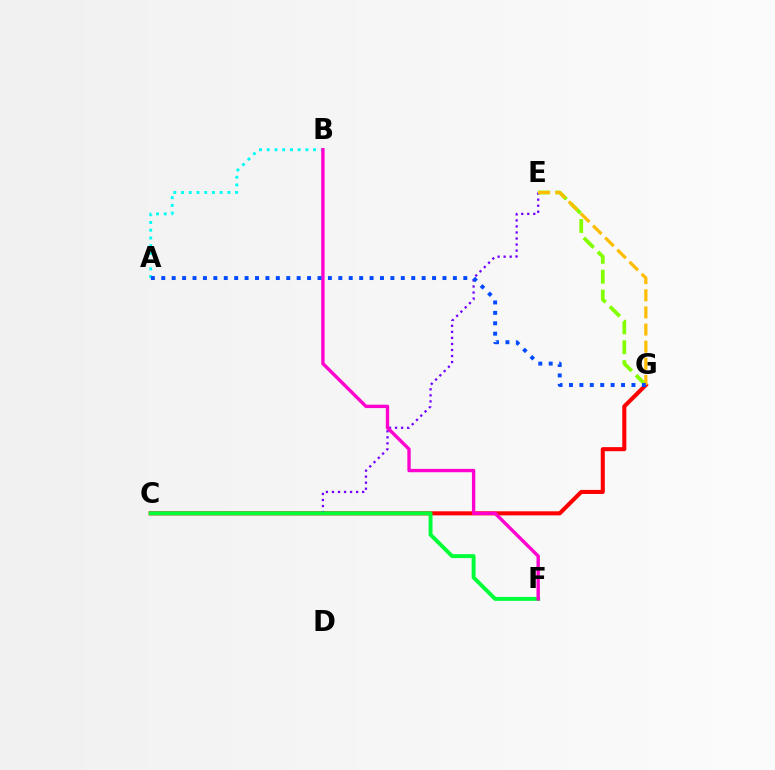{('A', 'B'): [{'color': '#00fff6', 'line_style': 'dotted', 'thickness': 2.1}], ('C', 'G'): [{'color': '#ff0000', 'line_style': 'solid', 'thickness': 2.93}], ('C', 'E'): [{'color': '#7200ff', 'line_style': 'dotted', 'thickness': 1.64}], ('C', 'F'): [{'color': '#00ff39', 'line_style': 'solid', 'thickness': 2.83}], ('B', 'F'): [{'color': '#ff00cf', 'line_style': 'solid', 'thickness': 2.43}], ('E', 'G'): [{'color': '#84ff00', 'line_style': 'dashed', 'thickness': 2.7}, {'color': '#ffbd00', 'line_style': 'dashed', 'thickness': 2.33}], ('A', 'G'): [{'color': '#004bff', 'line_style': 'dotted', 'thickness': 2.83}]}